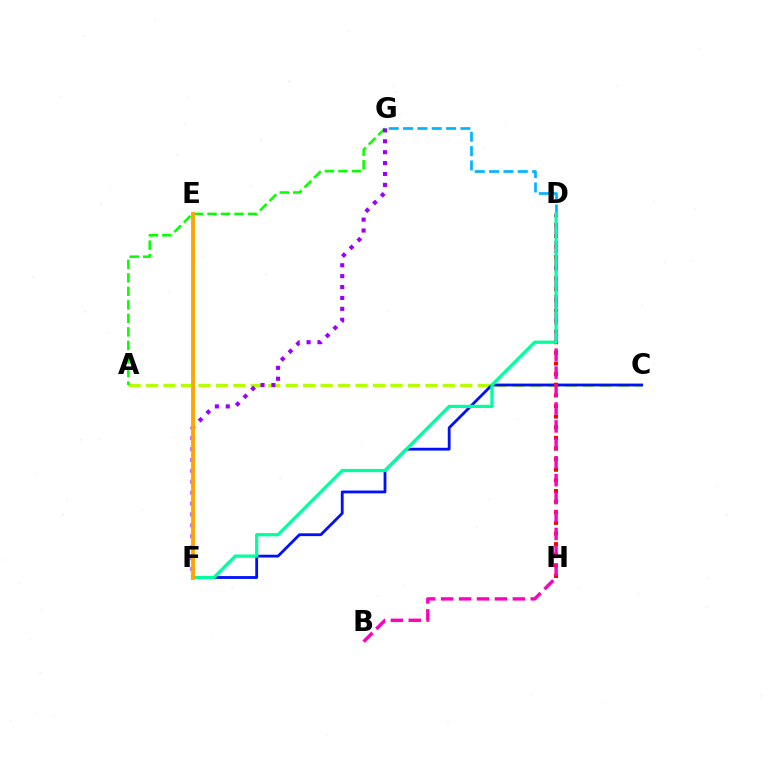{('A', 'C'): [{'color': '#b3ff00', 'line_style': 'dashed', 'thickness': 2.37}], ('C', 'F'): [{'color': '#0010ff', 'line_style': 'solid', 'thickness': 2.02}], ('A', 'G'): [{'color': '#08ff00', 'line_style': 'dashed', 'thickness': 1.84}], ('D', 'G'): [{'color': '#00b5ff', 'line_style': 'dashed', 'thickness': 1.95}], ('D', 'H'): [{'color': '#ff0000', 'line_style': 'dotted', 'thickness': 2.89}], ('F', 'G'): [{'color': '#9b00ff', 'line_style': 'dotted', 'thickness': 2.96}], ('B', 'D'): [{'color': '#ff00bd', 'line_style': 'dashed', 'thickness': 2.44}], ('D', 'F'): [{'color': '#00ff9d', 'line_style': 'solid', 'thickness': 2.33}], ('E', 'F'): [{'color': '#ffa500', 'line_style': 'solid', 'thickness': 2.78}]}